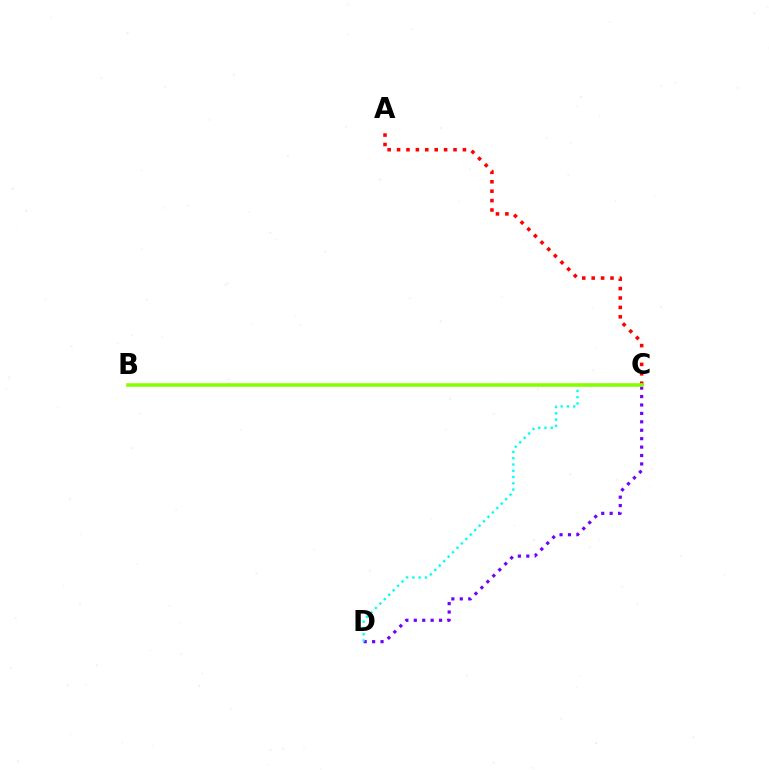{('A', 'C'): [{'color': '#ff0000', 'line_style': 'dotted', 'thickness': 2.56}], ('C', 'D'): [{'color': '#7200ff', 'line_style': 'dotted', 'thickness': 2.29}, {'color': '#00fff6', 'line_style': 'dotted', 'thickness': 1.7}], ('B', 'C'): [{'color': '#84ff00', 'line_style': 'solid', 'thickness': 2.58}]}